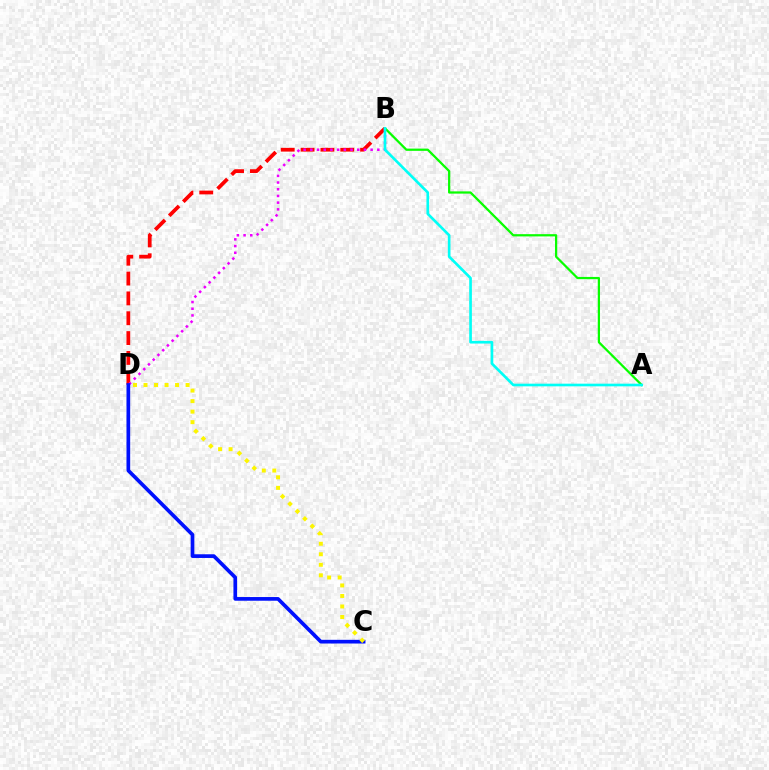{('B', 'D'): [{'color': '#ff0000', 'line_style': 'dashed', 'thickness': 2.7}, {'color': '#ee00ff', 'line_style': 'dotted', 'thickness': 1.82}], ('A', 'B'): [{'color': '#08ff00', 'line_style': 'solid', 'thickness': 1.62}, {'color': '#00fff6', 'line_style': 'solid', 'thickness': 1.91}], ('C', 'D'): [{'color': '#0010ff', 'line_style': 'solid', 'thickness': 2.66}, {'color': '#fcf500', 'line_style': 'dotted', 'thickness': 2.86}]}